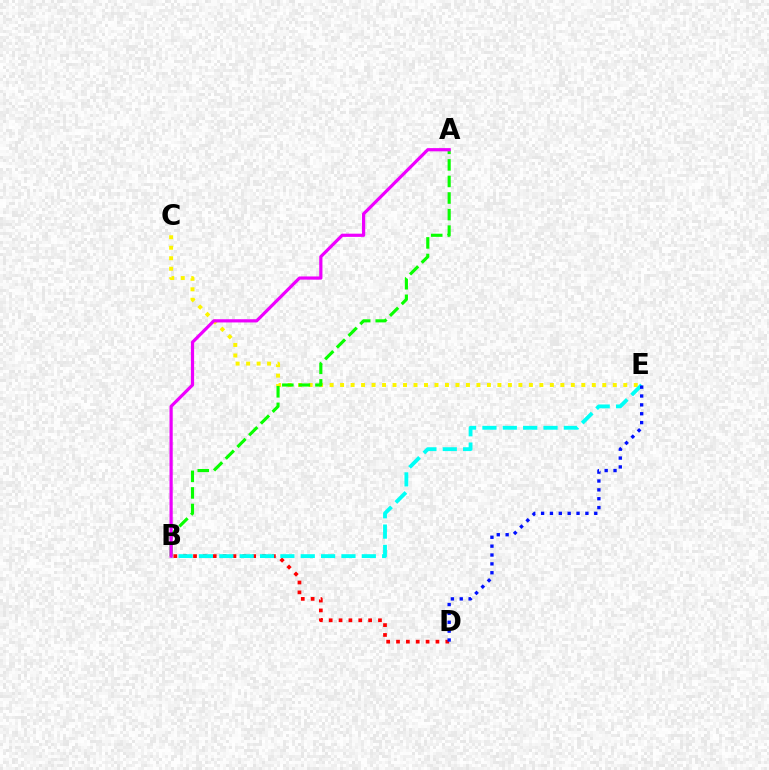{('C', 'E'): [{'color': '#fcf500', 'line_style': 'dotted', 'thickness': 2.85}], ('A', 'B'): [{'color': '#08ff00', 'line_style': 'dashed', 'thickness': 2.25}, {'color': '#ee00ff', 'line_style': 'solid', 'thickness': 2.31}], ('B', 'D'): [{'color': '#ff0000', 'line_style': 'dotted', 'thickness': 2.68}], ('B', 'E'): [{'color': '#00fff6', 'line_style': 'dashed', 'thickness': 2.77}], ('D', 'E'): [{'color': '#0010ff', 'line_style': 'dotted', 'thickness': 2.41}]}